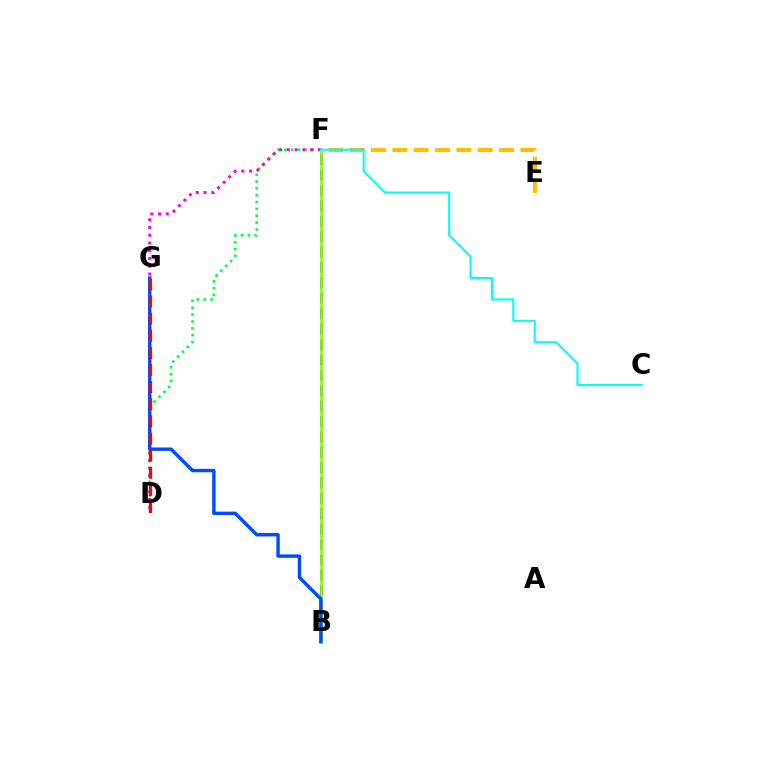{('E', 'F'): [{'color': '#ffbd00', 'line_style': 'dashed', 'thickness': 2.9}], ('D', 'F'): [{'color': '#00ff39', 'line_style': 'dotted', 'thickness': 1.86}, {'color': '#ff00cf', 'line_style': 'dotted', 'thickness': 2.11}], ('B', 'F'): [{'color': '#7200ff', 'line_style': 'dashed', 'thickness': 2.09}, {'color': '#84ff00', 'line_style': 'solid', 'thickness': 1.94}], ('B', 'G'): [{'color': '#004bff', 'line_style': 'solid', 'thickness': 2.46}], ('D', 'G'): [{'color': '#ff0000', 'line_style': 'dashed', 'thickness': 2.33}], ('C', 'F'): [{'color': '#00fff6', 'line_style': 'solid', 'thickness': 1.52}]}